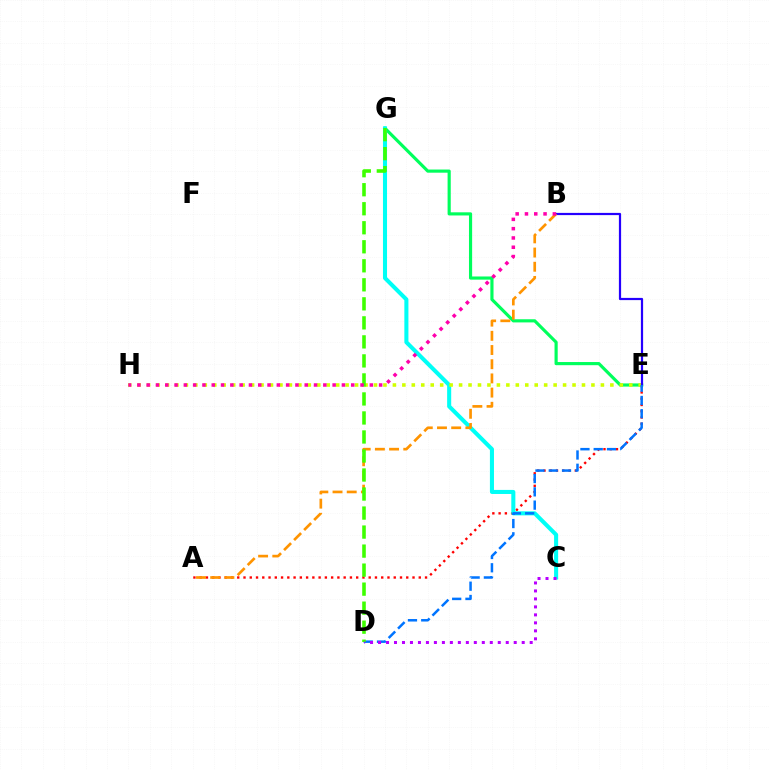{('E', 'G'): [{'color': '#00ff5c', 'line_style': 'solid', 'thickness': 2.27}], ('A', 'E'): [{'color': '#ff0000', 'line_style': 'dotted', 'thickness': 1.7}], ('C', 'G'): [{'color': '#00fff6', 'line_style': 'solid', 'thickness': 2.93}], ('E', 'H'): [{'color': '#d1ff00', 'line_style': 'dotted', 'thickness': 2.57}], ('B', 'E'): [{'color': '#2500ff', 'line_style': 'solid', 'thickness': 1.59}], ('A', 'B'): [{'color': '#ff9400', 'line_style': 'dashed', 'thickness': 1.93}], ('D', 'E'): [{'color': '#0074ff', 'line_style': 'dashed', 'thickness': 1.8}], ('D', 'G'): [{'color': '#3dff00', 'line_style': 'dashed', 'thickness': 2.58}], ('C', 'D'): [{'color': '#b900ff', 'line_style': 'dotted', 'thickness': 2.17}], ('B', 'H'): [{'color': '#ff00ac', 'line_style': 'dotted', 'thickness': 2.53}]}